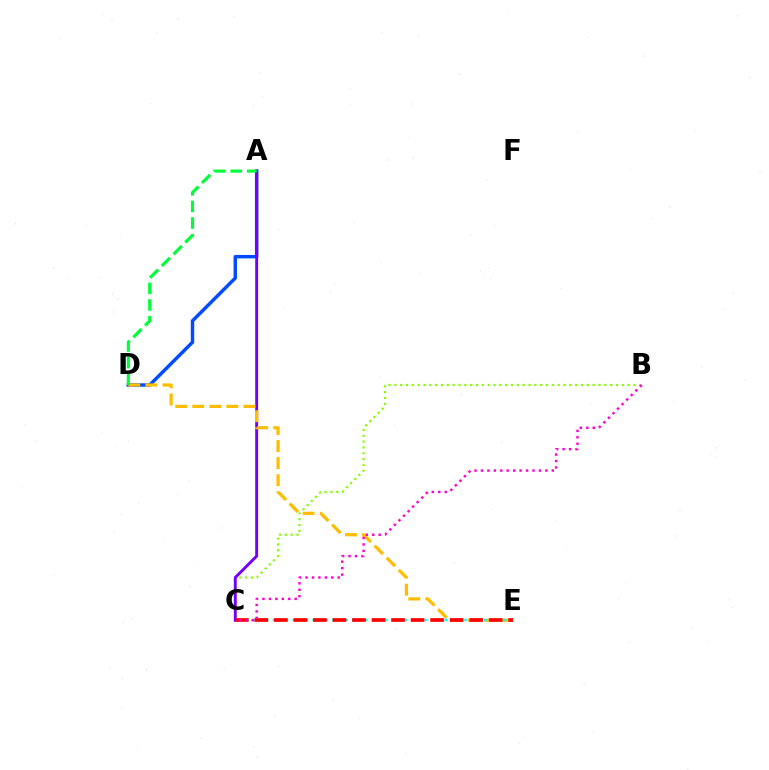{('B', 'C'): [{'color': '#84ff00', 'line_style': 'dotted', 'thickness': 1.58}, {'color': '#ff00cf', 'line_style': 'dotted', 'thickness': 1.75}], ('A', 'D'): [{'color': '#004bff', 'line_style': 'solid', 'thickness': 2.48}, {'color': '#00ff39', 'line_style': 'dashed', 'thickness': 2.26}], ('A', 'C'): [{'color': '#7200ff', 'line_style': 'solid', 'thickness': 2.1}], ('D', 'E'): [{'color': '#ffbd00', 'line_style': 'dashed', 'thickness': 2.32}], ('C', 'E'): [{'color': '#00fff6', 'line_style': 'dotted', 'thickness': 1.79}, {'color': '#ff0000', 'line_style': 'dashed', 'thickness': 2.65}]}